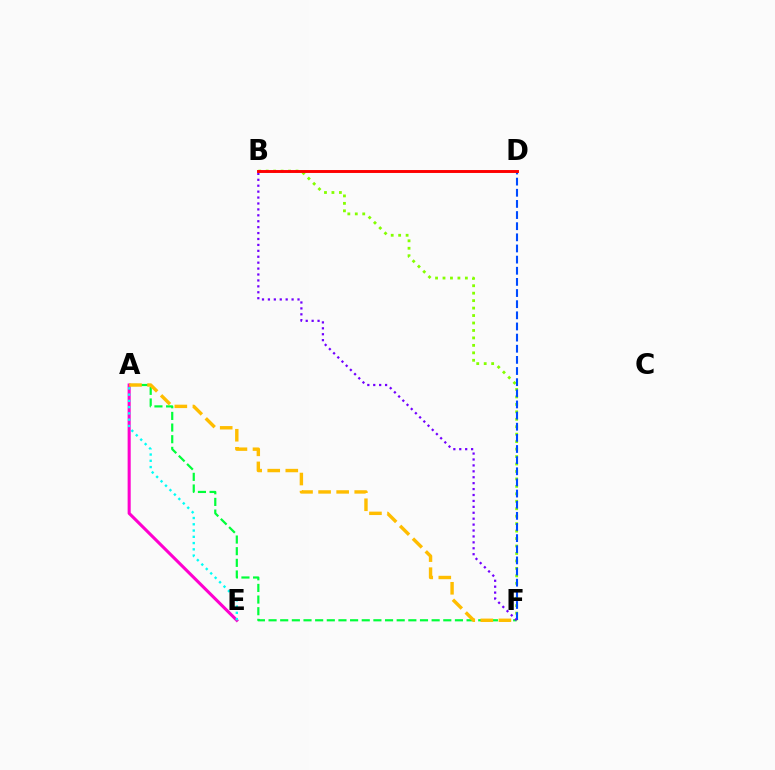{('A', 'F'): [{'color': '#00ff39', 'line_style': 'dashed', 'thickness': 1.58}, {'color': '#ffbd00', 'line_style': 'dashed', 'thickness': 2.45}], ('B', 'F'): [{'color': '#84ff00', 'line_style': 'dotted', 'thickness': 2.03}, {'color': '#7200ff', 'line_style': 'dotted', 'thickness': 1.61}], ('D', 'F'): [{'color': '#004bff', 'line_style': 'dashed', 'thickness': 1.51}], ('A', 'E'): [{'color': '#ff00cf', 'line_style': 'solid', 'thickness': 2.22}, {'color': '#00fff6', 'line_style': 'dotted', 'thickness': 1.7}], ('B', 'D'): [{'color': '#ff0000', 'line_style': 'solid', 'thickness': 2.11}]}